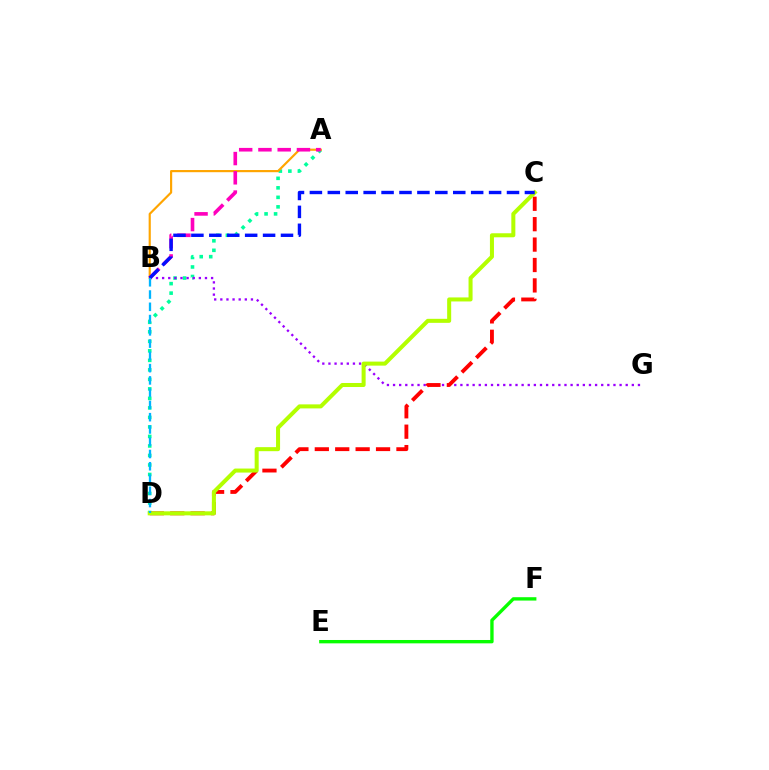{('A', 'D'): [{'color': '#00ff9d', 'line_style': 'dotted', 'thickness': 2.58}], ('A', 'B'): [{'color': '#ffa500', 'line_style': 'solid', 'thickness': 1.56}, {'color': '#ff00bd', 'line_style': 'dashed', 'thickness': 2.62}], ('B', 'G'): [{'color': '#9b00ff', 'line_style': 'dotted', 'thickness': 1.66}], ('C', 'D'): [{'color': '#ff0000', 'line_style': 'dashed', 'thickness': 2.77}, {'color': '#b3ff00', 'line_style': 'solid', 'thickness': 2.9}], ('B', 'C'): [{'color': '#0010ff', 'line_style': 'dashed', 'thickness': 2.43}], ('B', 'D'): [{'color': '#00b5ff', 'line_style': 'dashed', 'thickness': 1.67}], ('E', 'F'): [{'color': '#08ff00', 'line_style': 'solid', 'thickness': 2.42}]}